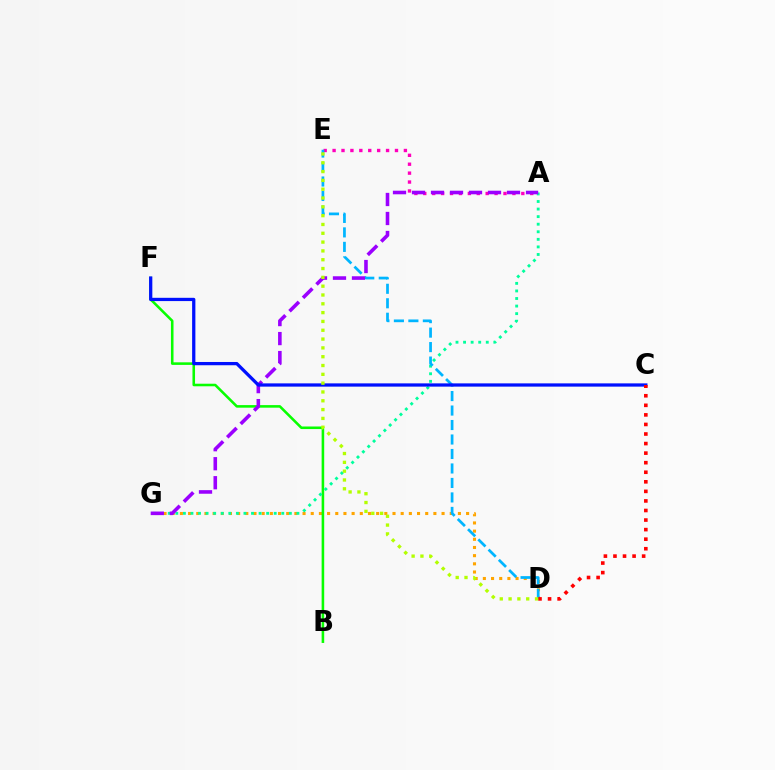{('D', 'G'): [{'color': '#ffa500', 'line_style': 'dotted', 'thickness': 2.22}], ('B', 'F'): [{'color': '#08ff00', 'line_style': 'solid', 'thickness': 1.85}], ('A', 'G'): [{'color': '#00ff9d', 'line_style': 'dotted', 'thickness': 2.06}, {'color': '#9b00ff', 'line_style': 'dashed', 'thickness': 2.58}], ('A', 'E'): [{'color': '#ff00bd', 'line_style': 'dotted', 'thickness': 2.42}], ('D', 'E'): [{'color': '#00b5ff', 'line_style': 'dashed', 'thickness': 1.97}, {'color': '#b3ff00', 'line_style': 'dotted', 'thickness': 2.4}], ('C', 'F'): [{'color': '#0010ff', 'line_style': 'solid', 'thickness': 2.35}], ('C', 'D'): [{'color': '#ff0000', 'line_style': 'dotted', 'thickness': 2.6}]}